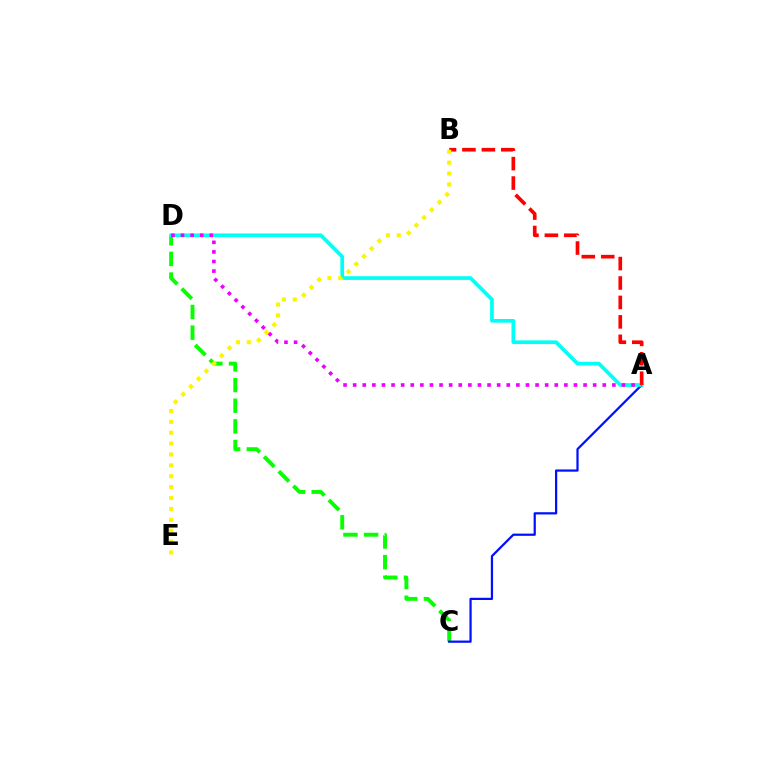{('C', 'D'): [{'color': '#08ff00', 'line_style': 'dashed', 'thickness': 2.81}], ('A', 'C'): [{'color': '#0010ff', 'line_style': 'solid', 'thickness': 1.61}], ('A', 'D'): [{'color': '#00fff6', 'line_style': 'solid', 'thickness': 2.66}, {'color': '#ee00ff', 'line_style': 'dotted', 'thickness': 2.61}], ('A', 'B'): [{'color': '#ff0000', 'line_style': 'dashed', 'thickness': 2.64}], ('B', 'E'): [{'color': '#fcf500', 'line_style': 'dotted', 'thickness': 2.96}]}